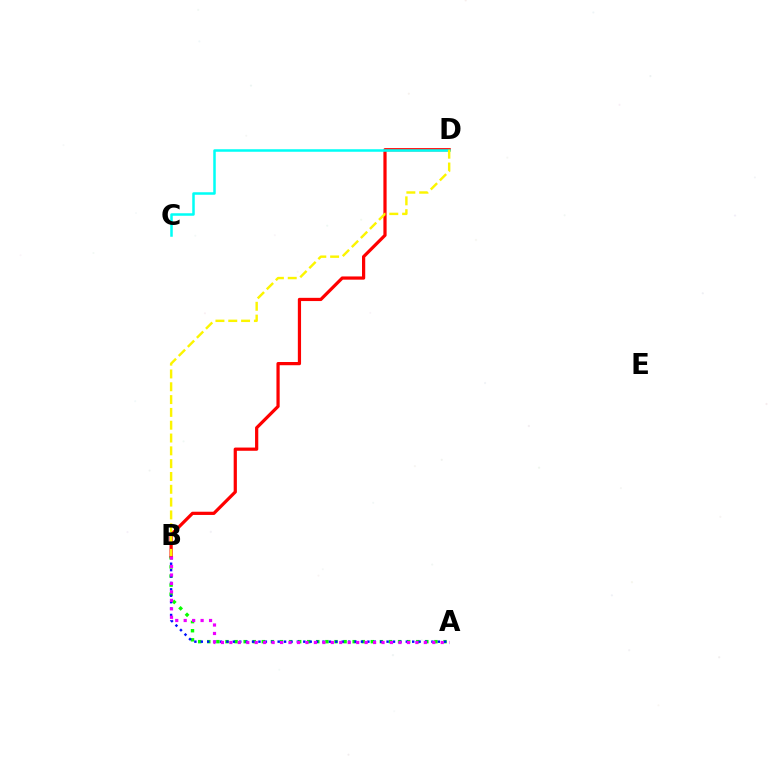{('A', 'B'): [{'color': '#08ff00', 'line_style': 'dotted', 'thickness': 2.47}, {'color': '#0010ff', 'line_style': 'dotted', 'thickness': 1.74}, {'color': '#ee00ff', 'line_style': 'dotted', 'thickness': 2.3}], ('B', 'D'): [{'color': '#ff0000', 'line_style': 'solid', 'thickness': 2.32}, {'color': '#fcf500', 'line_style': 'dashed', 'thickness': 1.74}], ('C', 'D'): [{'color': '#00fff6', 'line_style': 'solid', 'thickness': 1.81}]}